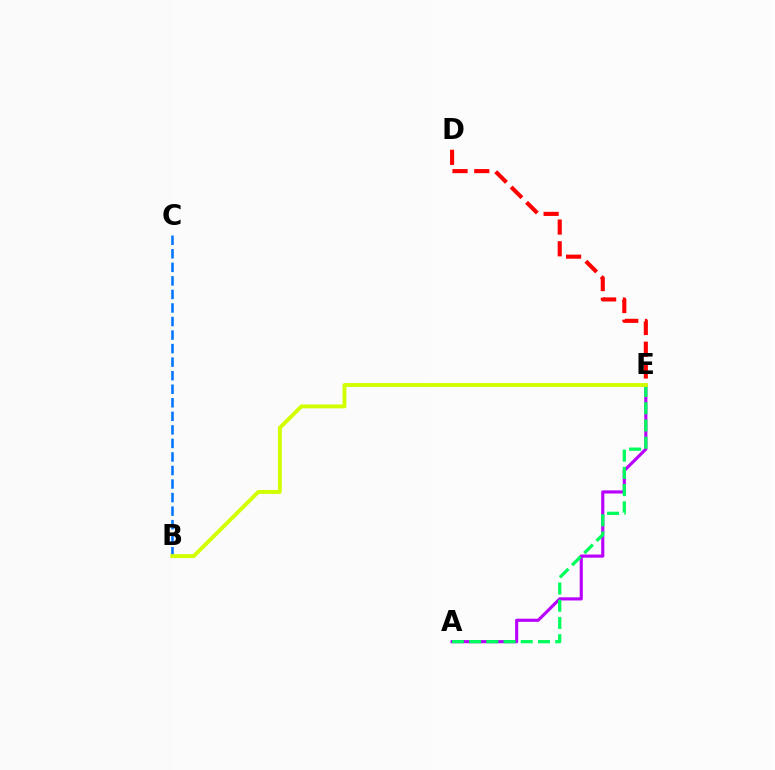{('B', 'C'): [{'color': '#0074ff', 'line_style': 'dashed', 'thickness': 1.84}], ('A', 'E'): [{'color': '#b900ff', 'line_style': 'solid', 'thickness': 2.26}, {'color': '#00ff5c', 'line_style': 'dashed', 'thickness': 2.34}], ('D', 'E'): [{'color': '#ff0000', 'line_style': 'dashed', 'thickness': 2.95}], ('B', 'E'): [{'color': '#d1ff00', 'line_style': 'solid', 'thickness': 2.81}]}